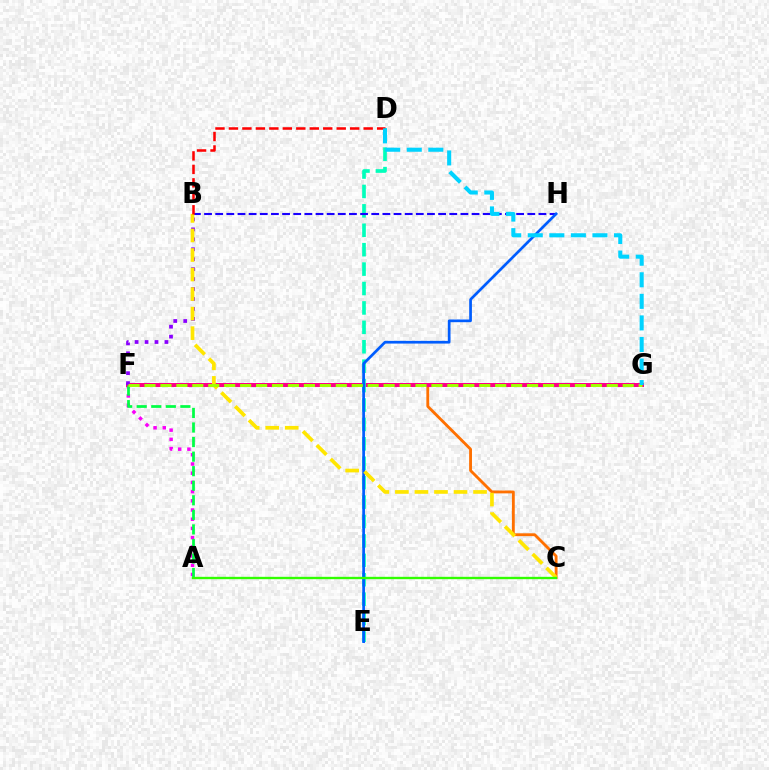{('A', 'F'): [{'color': '#fa00f9', 'line_style': 'dotted', 'thickness': 2.5}, {'color': '#00ff45', 'line_style': 'dashed', 'thickness': 1.98}], ('C', 'F'): [{'color': '#ff7000', 'line_style': 'solid', 'thickness': 2.05}], ('F', 'G'): [{'color': '#ff0088', 'line_style': 'solid', 'thickness': 2.87}, {'color': '#a2ff00', 'line_style': 'dashed', 'thickness': 2.17}], ('D', 'E'): [{'color': '#00ffbb', 'line_style': 'dashed', 'thickness': 2.64}], ('B', 'F'): [{'color': '#8a00ff', 'line_style': 'dotted', 'thickness': 2.7}], ('B', 'H'): [{'color': '#1900ff', 'line_style': 'dashed', 'thickness': 1.51}], ('E', 'H'): [{'color': '#005dff', 'line_style': 'solid', 'thickness': 1.95}], ('B', 'C'): [{'color': '#ffe600', 'line_style': 'dashed', 'thickness': 2.65}], ('A', 'C'): [{'color': '#31ff00', 'line_style': 'solid', 'thickness': 1.69}], ('B', 'D'): [{'color': '#ff0000', 'line_style': 'dashed', 'thickness': 1.83}], ('D', 'G'): [{'color': '#00d3ff', 'line_style': 'dashed', 'thickness': 2.93}]}